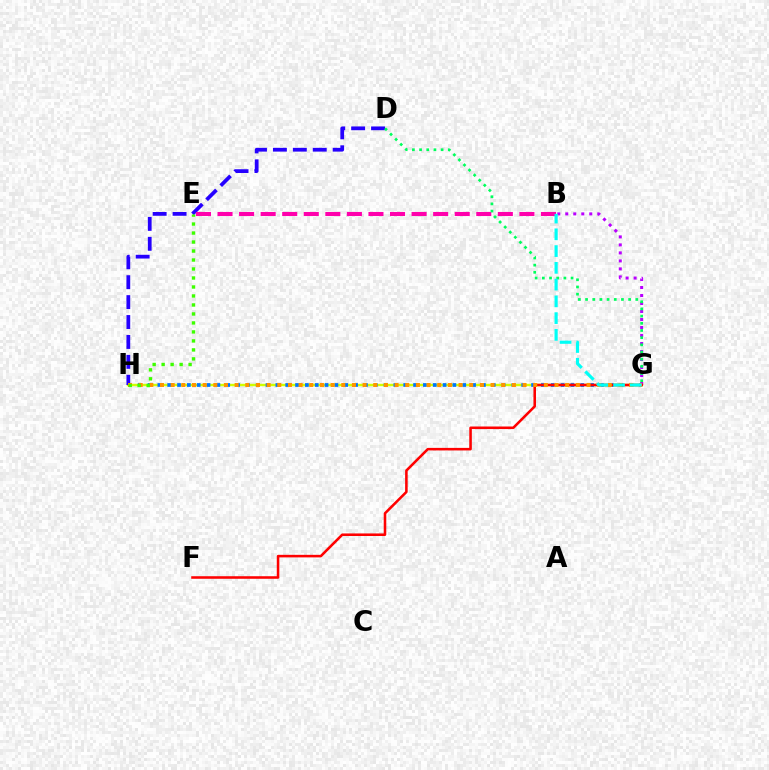{('G', 'H'): [{'color': '#d1ff00', 'line_style': 'solid', 'thickness': 1.75}, {'color': '#0074ff', 'line_style': 'dotted', 'thickness': 2.67}, {'color': '#ff9400', 'line_style': 'dotted', 'thickness': 2.9}], ('B', 'G'): [{'color': '#b900ff', 'line_style': 'dotted', 'thickness': 2.17}, {'color': '#00fff6', 'line_style': 'dashed', 'thickness': 2.28}], ('D', 'H'): [{'color': '#2500ff', 'line_style': 'dashed', 'thickness': 2.71}], ('B', 'E'): [{'color': '#ff00ac', 'line_style': 'dashed', 'thickness': 2.93}], ('F', 'G'): [{'color': '#ff0000', 'line_style': 'solid', 'thickness': 1.84}], ('D', 'G'): [{'color': '#00ff5c', 'line_style': 'dotted', 'thickness': 1.95}], ('E', 'H'): [{'color': '#3dff00', 'line_style': 'dotted', 'thickness': 2.44}]}